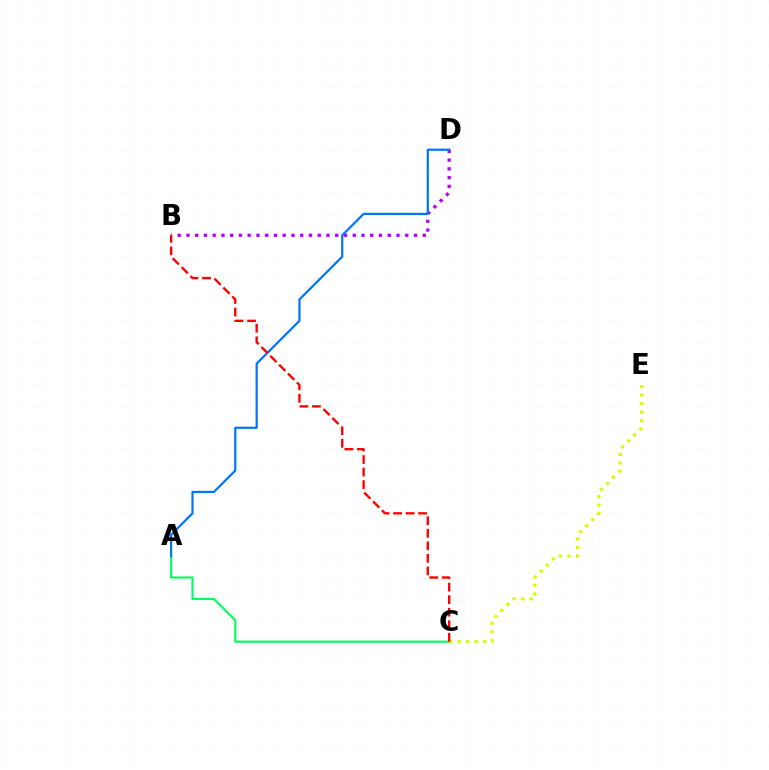{('A', 'C'): [{'color': '#00ff5c', 'line_style': 'solid', 'thickness': 1.54}], ('C', 'E'): [{'color': '#d1ff00', 'line_style': 'dotted', 'thickness': 2.32}], ('B', 'D'): [{'color': '#b900ff', 'line_style': 'dotted', 'thickness': 2.38}], ('A', 'D'): [{'color': '#0074ff', 'line_style': 'solid', 'thickness': 1.59}], ('B', 'C'): [{'color': '#ff0000', 'line_style': 'dashed', 'thickness': 1.7}]}